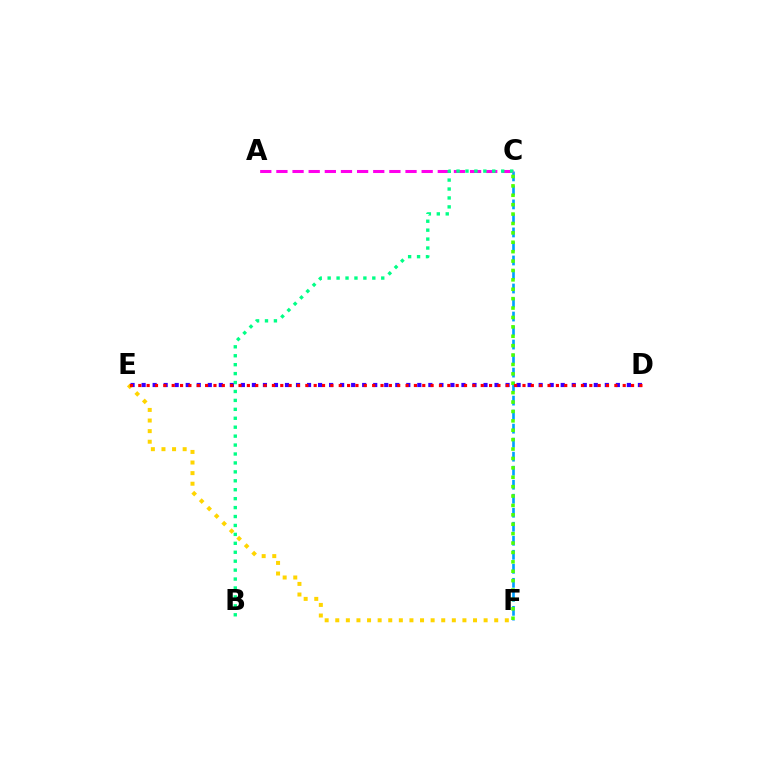{('E', 'F'): [{'color': '#ffd500', 'line_style': 'dotted', 'thickness': 2.88}], ('C', 'F'): [{'color': '#009eff', 'line_style': 'dashed', 'thickness': 1.9}, {'color': '#4fff00', 'line_style': 'dotted', 'thickness': 2.55}], ('A', 'C'): [{'color': '#ff00ed', 'line_style': 'dashed', 'thickness': 2.19}], ('D', 'E'): [{'color': '#3700ff', 'line_style': 'dotted', 'thickness': 3.0}, {'color': '#ff0000', 'line_style': 'dotted', 'thickness': 2.27}], ('B', 'C'): [{'color': '#00ff86', 'line_style': 'dotted', 'thickness': 2.43}]}